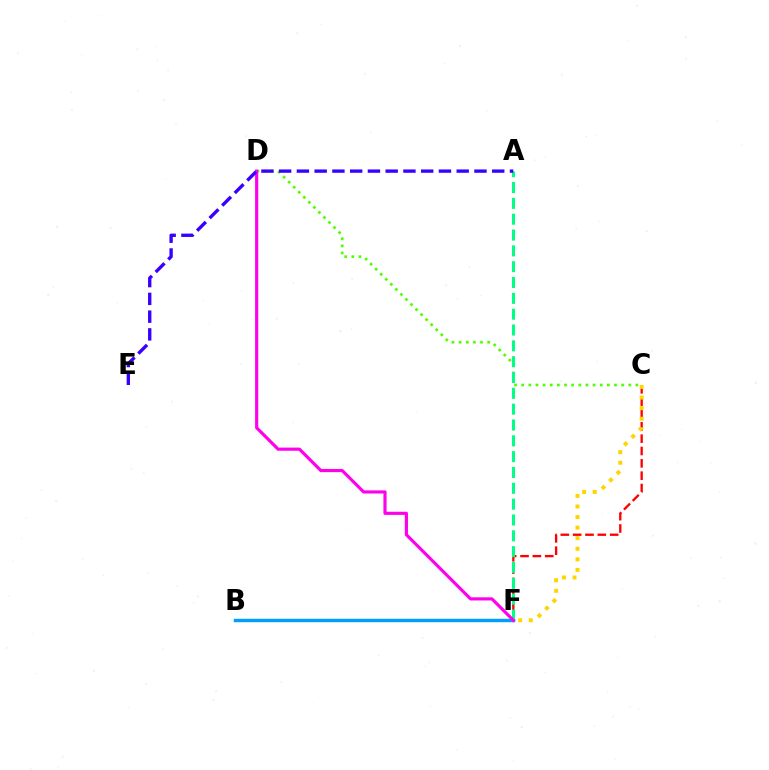{('C', 'F'): [{'color': '#ff0000', 'line_style': 'dashed', 'thickness': 1.68}, {'color': '#ffd500', 'line_style': 'dotted', 'thickness': 2.87}], ('C', 'D'): [{'color': '#4fff00', 'line_style': 'dotted', 'thickness': 1.94}], ('B', 'F'): [{'color': '#009eff', 'line_style': 'solid', 'thickness': 2.47}], ('A', 'F'): [{'color': '#00ff86', 'line_style': 'dashed', 'thickness': 2.15}], ('D', 'F'): [{'color': '#ff00ed', 'line_style': 'solid', 'thickness': 2.27}], ('A', 'E'): [{'color': '#3700ff', 'line_style': 'dashed', 'thickness': 2.41}]}